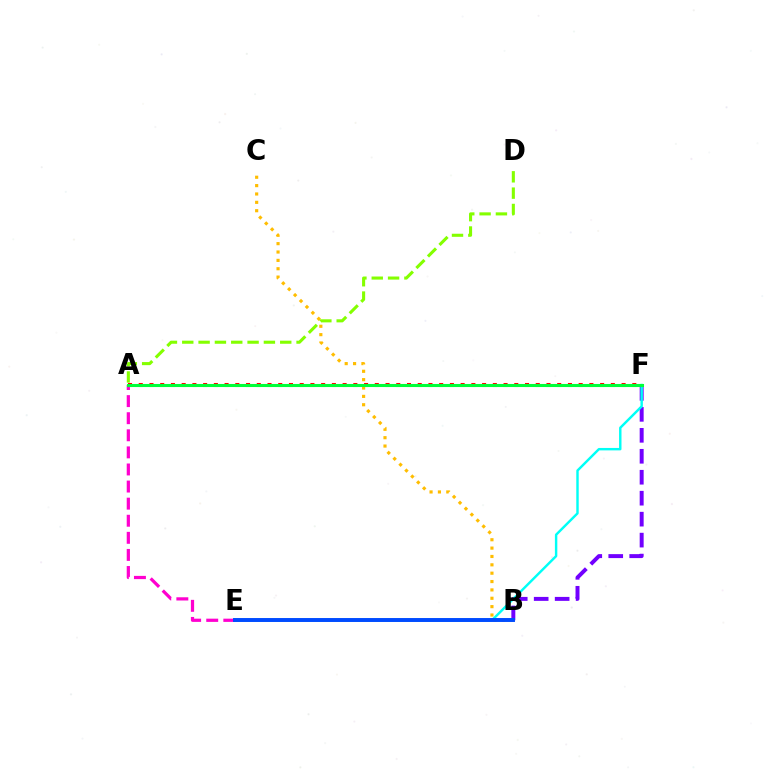{('B', 'C'): [{'color': '#ffbd00', 'line_style': 'dotted', 'thickness': 2.27}], ('B', 'F'): [{'color': '#7200ff', 'line_style': 'dashed', 'thickness': 2.85}], ('A', 'F'): [{'color': '#ff0000', 'line_style': 'dotted', 'thickness': 2.92}, {'color': '#00ff39', 'line_style': 'solid', 'thickness': 2.22}], ('A', 'E'): [{'color': '#ff00cf', 'line_style': 'dashed', 'thickness': 2.32}], ('E', 'F'): [{'color': '#00fff6', 'line_style': 'solid', 'thickness': 1.75}], ('B', 'E'): [{'color': '#004bff', 'line_style': 'solid', 'thickness': 2.83}], ('A', 'D'): [{'color': '#84ff00', 'line_style': 'dashed', 'thickness': 2.22}]}